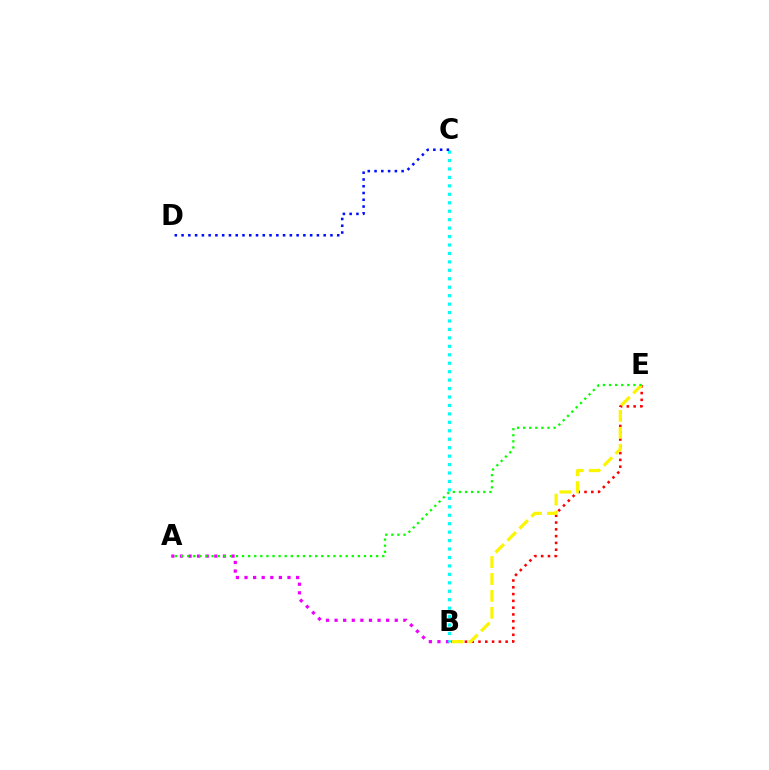{('B', 'E'): [{'color': '#ff0000', 'line_style': 'dotted', 'thickness': 1.84}, {'color': '#fcf500', 'line_style': 'dashed', 'thickness': 2.3}], ('A', 'B'): [{'color': '#ee00ff', 'line_style': 'dotted', 'thickness': 2.34}], ('A', 'E'): [{'color': '#08ff00', 'line_style': 'dotted', 'thickness': 1.66}], ('B', 'C'): [{'color': '#00fff6', 'line_style': 'dotted', 'thickness': 2.29}], ('C', 'D'): [{'color': '#0010ff', 'line_style': 'dotted', 'thickness': 1.84}]}